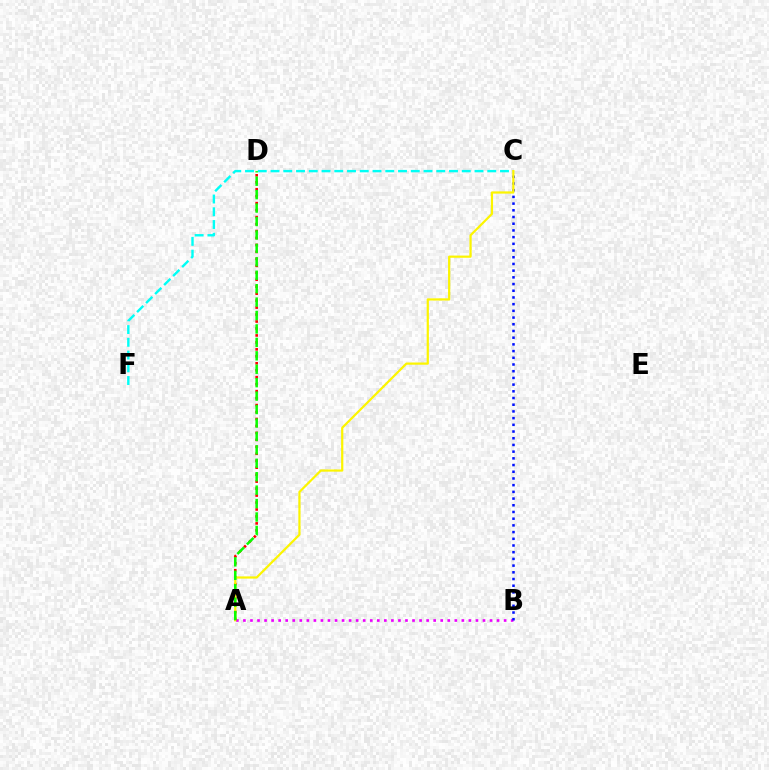{('C', 'F'): [{'color': '#00fff6', 'line_style': 'dashed', 'thickness': 1.73}], ('A', 'B'): [{'color': '#ee00ff', 'line_style': 'dotted', 'thickness': 1.91}], ('B', 'C'): [{'color': '#0010ff', 'line_style': 'dotted', 'thickness': 1.82}], ('A', 'D'): [{'color': '#ff0000', 'line_style': 'dotted', 'thickness': 1.89}, {'color': '#08ff00', 'line_style': 'dashed', 'thickness': 1.82}], ('A', 'C'): [{'color': '#fcf500', 'line_style': 'solid', 'thickness': 1.6}]}